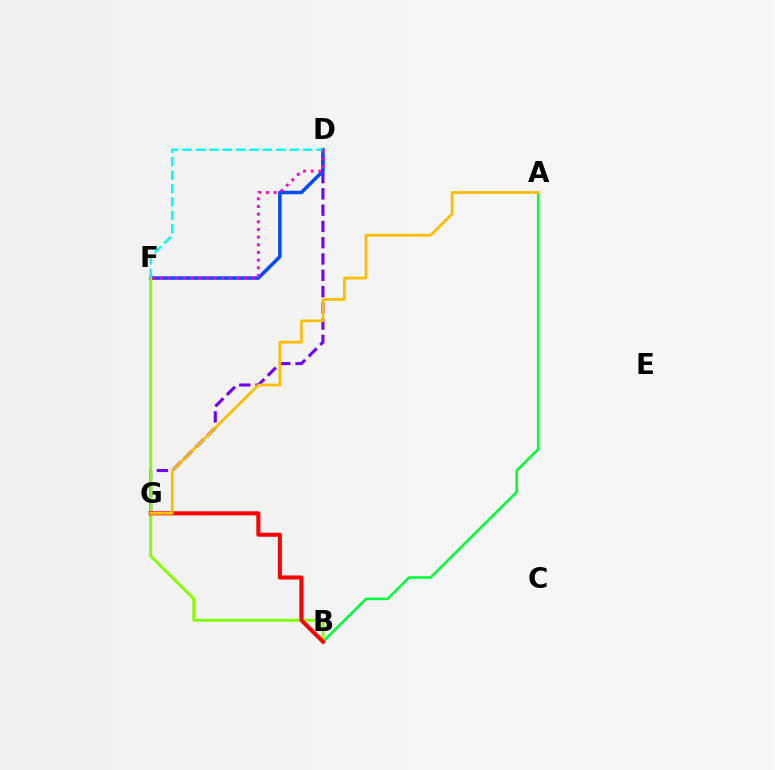{('A', 'B'): [{'color': '#00ff39', 'line_style': 'solid', 'thickness': 1.84}], ('D', 'G'): [{'color': '#7200ff', 'line_style': 'dashed', 'thickness': 2.21}], ('D', 'F'): [{'color': '#004bff', 'line_style': 'solid', 'thickness': 2.52}, {'color': '#00fff6', 'line_style': 'dashed', 'thickness': 1.82}, {'color': '#ff00cf', 'line_style': 'dotted', 'thickness': 2.08}], ('B', 'F'): [{'color': '#84ff00', 'line_style': 'solid', 'thickness': 2.09}], ('B', 'G'): [{'color': '#ff0000', 'line_style': 'solid', 'thickness': 2.91}], ('A', 'G'): [{'color': '#ffbd00', 'line_style': 'solid', 'thickness': 1.97}]}